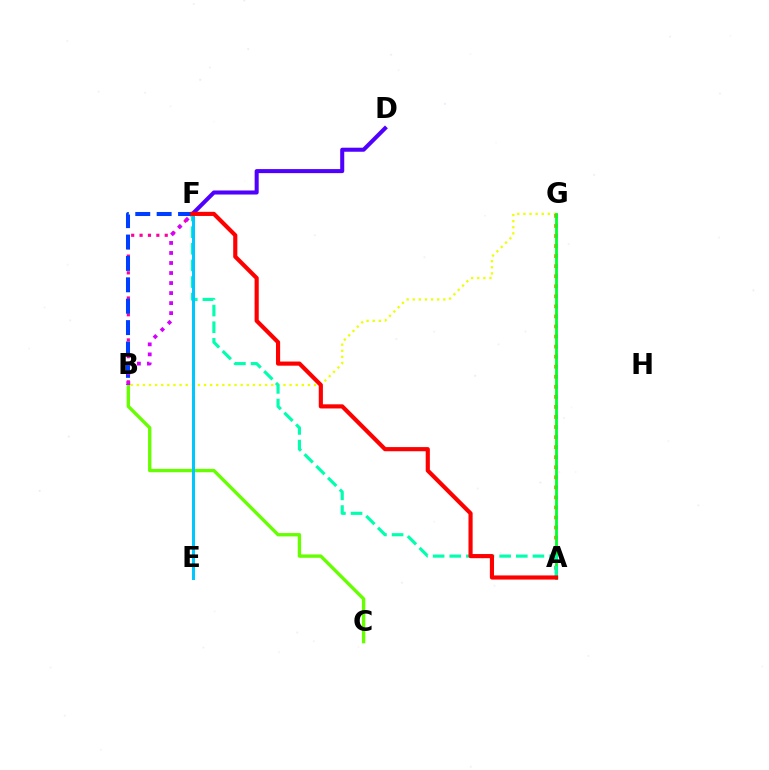{('B', 'G'): [{'color': '#eeff00', 'line_style': 'dotted', 'thickness': 1.66}], ('B', 'C'): [{'color': '#66ff00', 'line_style': 'solid', 'thickness': 2.41}], ('B', 'F'): [{'color': '#ff00a0', 'line_style': 'dotted', 'thickness': 2.28}, {'color': '#003fff', 'line_style': 'dashed', 'thickness': 2.91}, {'color': '#d600ff', 'line_style': 'dotted', 'thickness': 2.72}], ('A', 'G'): [{'color': '#ff8800', 'line_style': 'dotted', 'thickness': 2.73}, {'color': '#00ff27', 'line_style': 'solid', 'thickness': 2.02}], ('D', 'F'): [{'color': '#4f00ff', 'line_style': 'solid', 'thickness': 2.91}], ('A', 'F'): [{'color': '#00ffaf', 'line_style': 'dashed', 'thickness': 2.26}, {'color': '#ff0000', 'line_style': 'solid', 'thickness': 2.98}], ('E', 'F'): [{'color': '#00c7ff', 'line_style': 'solid', 'thickness': 2.15}]}